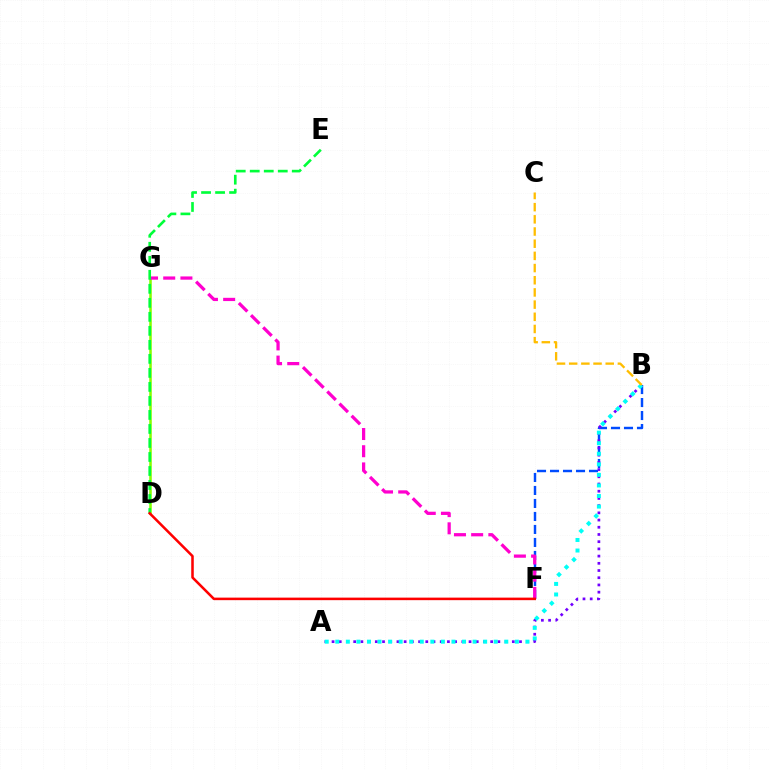{('D', 'G'): [{'color': '#84ff00', 'line_style': 'solid', 'thickness': 1.85}], ('B', 'F'): [{'color': '#004bff', 'line_style': 'dashed', 'thickness': 1.77}], ('A', 'B'): [{'color': '#7200ff', 'line_style': 'dotted', 'thickness': 1.96}, {'color': '#00fff6', 'line_style': 'dotted', 'thickness': 2.87}], ('F', 'G'): [{'color': '#ff00cf', 'line_style': 'dashed', 'thickness': 2.34}], ('D', 'E'): [{'color': '#00ff39', 'line_style': 'dashed', 'thickness': 1.9}], ('D', 'F'): [{'color': '#ff0000', 'line_style': 'solid', 'thickness': 1.83}], ('B', 'C'): [{'color': '#ffbd00', 'line_style': 'dashed', 'thickness': 1.65}]}